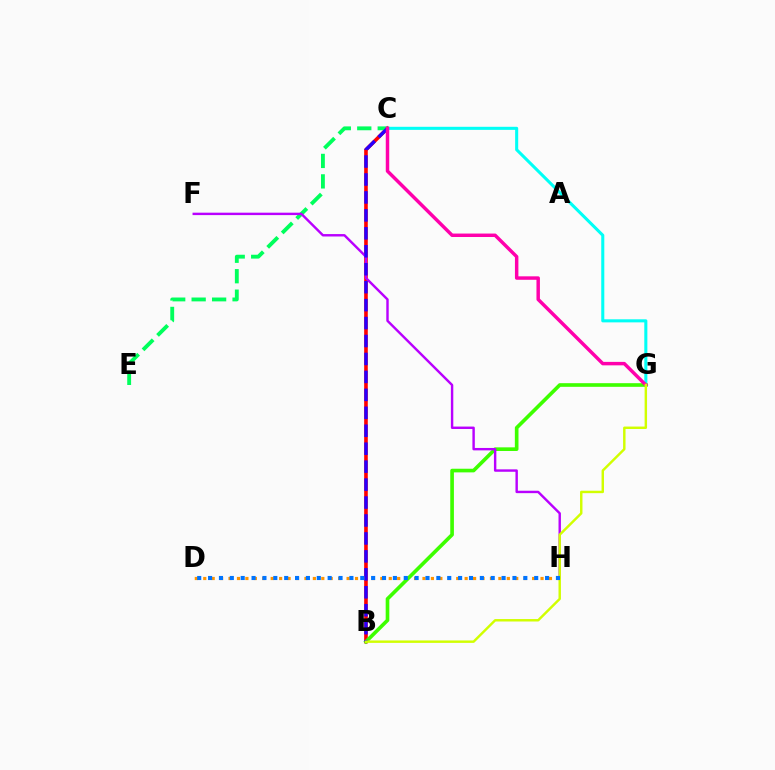{('B', 'C'): [{'color': '#ff0000', 'line_style': 'solid', 'thickness': 2.61}, {'color': '#2500ff', 'line_style': 'dashed', 'thickness': 2.44}], ('D', 'H'): [{'color': '#ff9400', 'line_style': 'dotted', 'thickness': 2.29}, {'color': '#0074ff', 'line_style': 'dotted', 'thickness': 2.95}], ('C', 'G'): [{'color': '#00fff6', 'line_style': 'solid', 'thickness': 2.21}, {'color': '#ff00ac', 'line_style': 'solid', 'thickness': 2.49}], ('B', 'G'): [{'color': '#3dff00', 'line_style': 'solid', 'thickness': 2.62}, {'color': '#d1ff00', 'line_style': 'solid', 'thickness': 1.75}], ('C', 'E'): [{'color': '#00ff5c', 'line_style': 'dashed', 'thickness': 2.78}], ('F', 'H'): [{'color': '#b900ff', 'line_style': 'solid', 'thickness': 1.74}]}